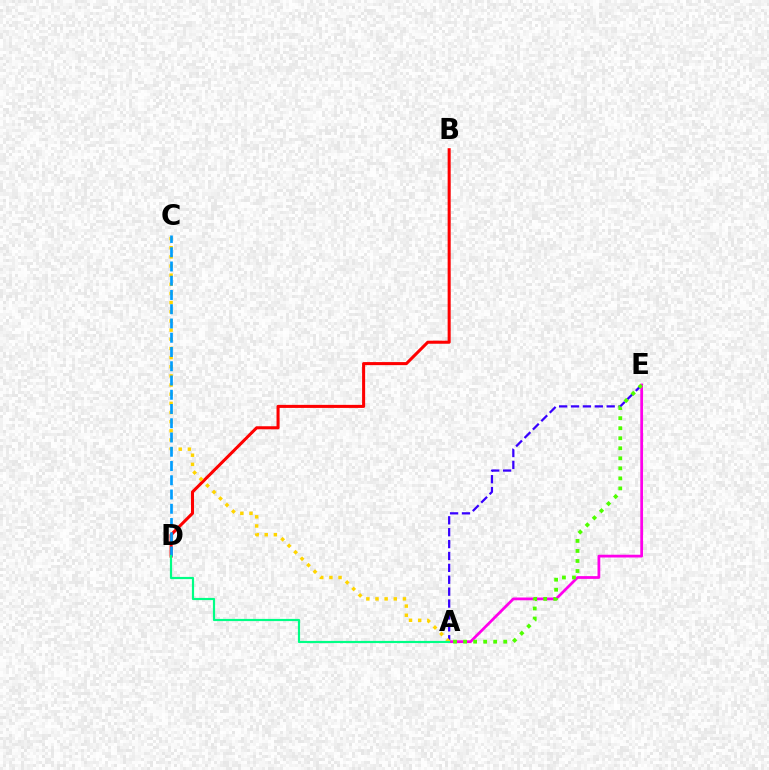{('B', 'D'): [{'color': '#ff0000', 'line_style': 'solid', 'thickness': 2.2}], ('A', 'E'): [{'color': '#3700ff', 'line_style': 'dashed', 'thickness': 1.62}, {'color': '#ff00ed', 'line_style': 'solid', 'thickness': 1.99}, {'color': '#4fff00', 'line_style': 'dotted', 'thickness': 2.73}], ('A', 'C'): [{'color': '#ffd500', 'line_style': 'dotted', 'thickness': 2.49}], ('C', 'D'): [{'color': '#009eff', 'line_style': 'dashed', 'thickness': 1.94}], ('A', 'D'): [{'color': '#00ff86', 'line_style': 'solid', 'thickness': 1.58}]}